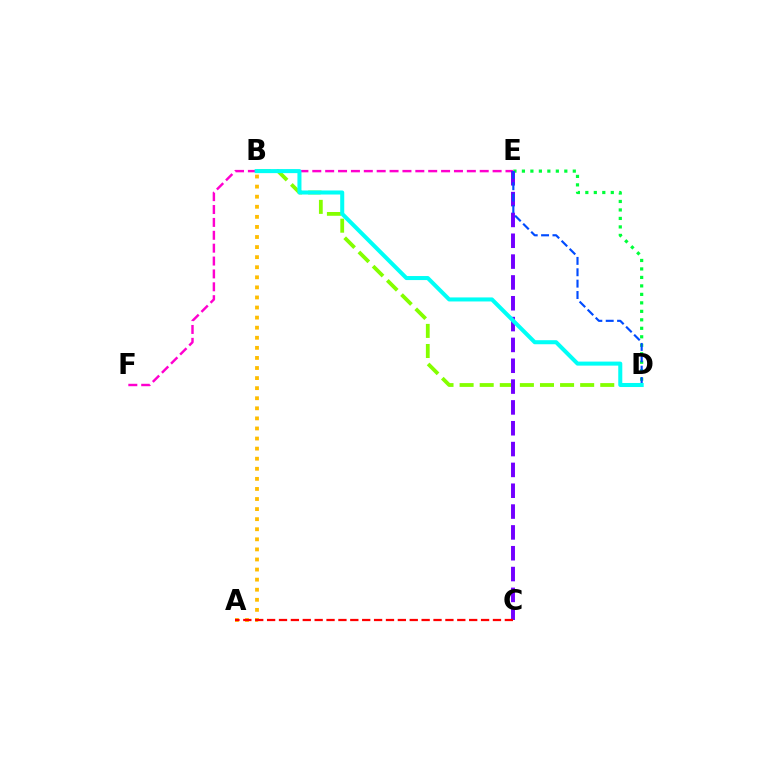{('B', 'D'): [{'color': '#84ff00', 'line_style': 'dashed', 'thickness': 2.73}, {'color': '#00fff6', 'line_style': 'solid', 'thickness': 2.91}], ('E', 'F'): [{'color': '#ff00cf', 'line_style': 'dashed', 'thickness': 1.75}], ('D', 'E'): [{'color': '#00ff39', 'line_style': 'dotted', 'thickness': 2.3}, {'color': '#004bff', 'line_style': 'dashed', 'thickness': 1.55}], ('C', 'E'): [{'color': '#7200ff', 'line_style': 'dashed', 'thickness': 2.83}], ('A', 'B'): [{'color': '#ffbd00', 'line_style': 'dotted', 'thickness': 2.74}], ('A', 'C'): [{'color': '#ff0000', 'line_style': 'dashed', 'thickness': 1.61}]}